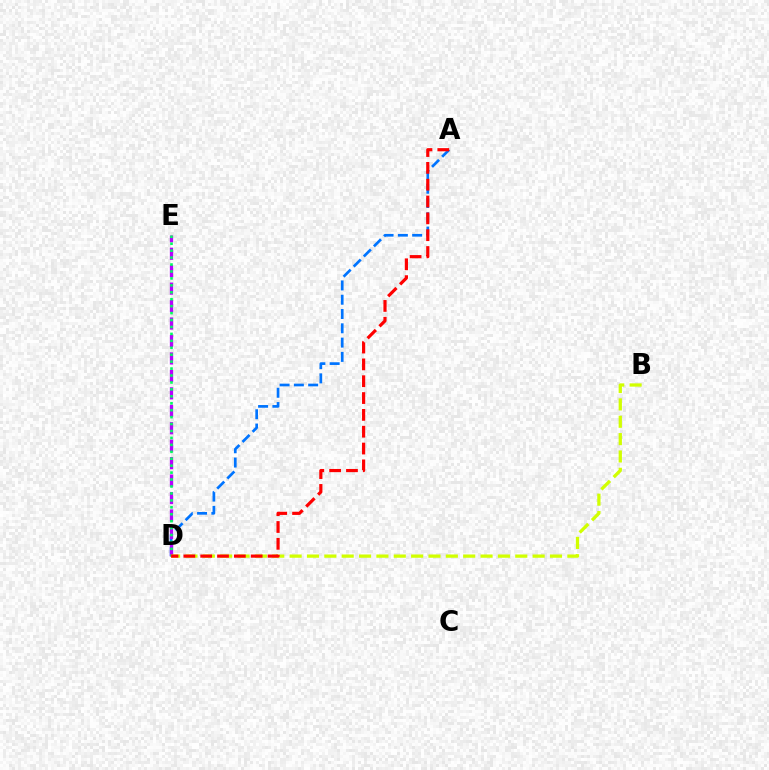{('A', 'D'): [{'color': '#0074ff', 'line_style': 'dashed', 'thickness': 1.94}, {'color': '#ff0000', 'line_style': 'dashed', 'thickness': 2.29}], ('D', 'E'): [{'color': '#b900ff', 'line_style': 'dashed', 'thickness': 2.37}, {'color': '#00ff5c', 'line_style': 'dotted', 'thickness': 1.88}], ('B', 'D'): [{'color': '#d1ff00', 'line_style': 'dashed', 'thickness': 2.36}]}